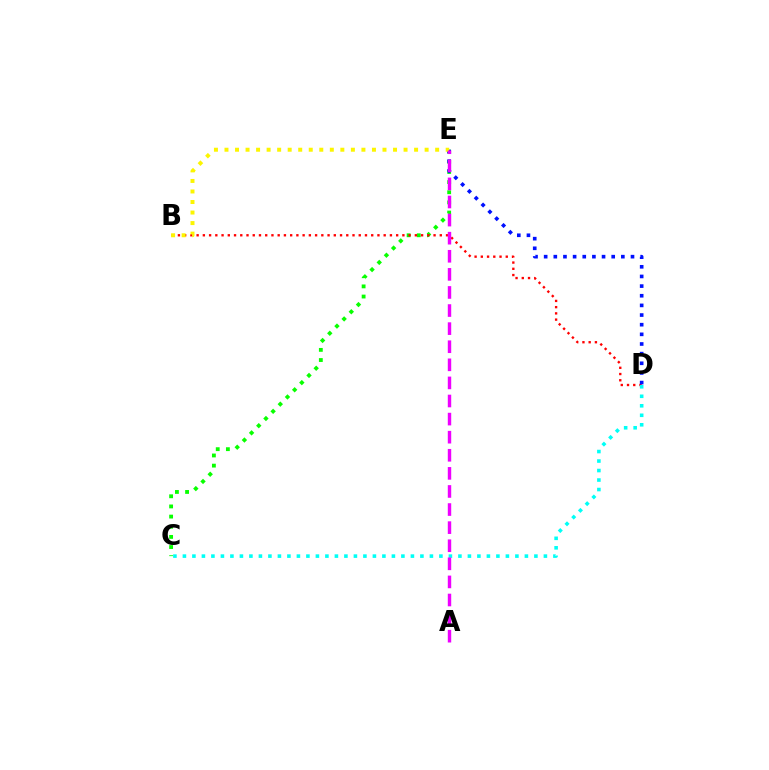{('C', 'E'): [{'color': '#08ff00', 'line_style': 'dotted', 'thickness': 2.76}], ('B', 'D'): [{'color': '#ff0000', 'line_style': 'dotted', 'thickness': 1.69}], ('D', 'E'): [{'color': '#0010ff', 'line_style': 'dotted', 'thickness': 2.62}], ('B', 'E'): [{'color': '#fcf500', 'line_style': 'dotted', 'thickness': 2.86}], ('C', 'D'): [{'color': '#00fff6', 'line_style': 'dotted', 'thickness': 2.58}], ('A', 'E'): [{'color': '#ee00ff', 'line_style': 'dashed', 'thickness': 2.46}]}